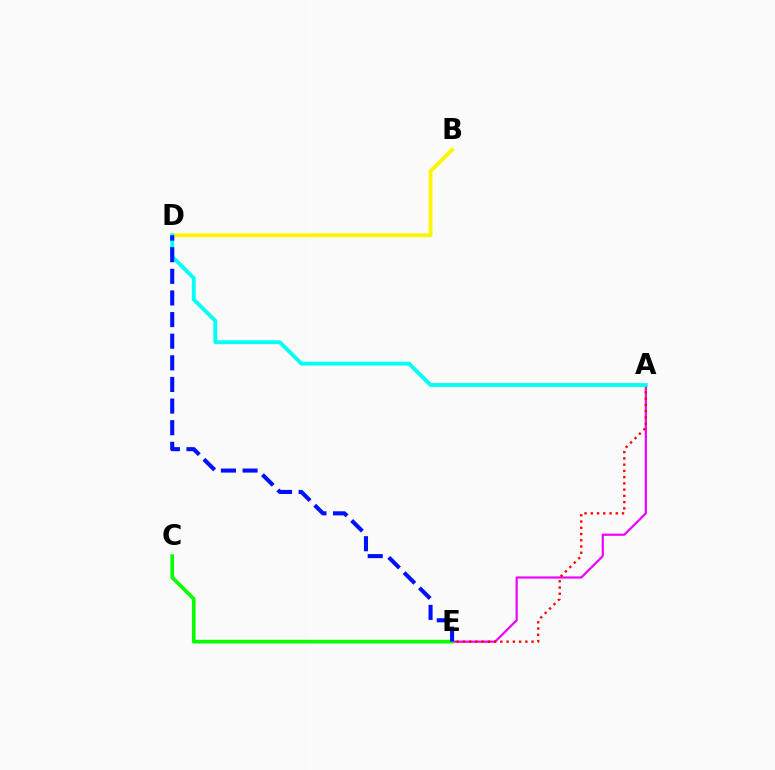{('A', 'E'): [{'color': '#ee00ff', 'line_style': 'solid', 'thickness': 1.58}, {'color': '#ff0000', 'line_style': 'dotted', 'thickness': 1.7}], ('B', 'D'): [{'color': '#fcf500', 'line_style': 'solid', 'thickness': 2.75}], ('C', 'E'): [{'color': '#08ff00', 'line_style': 'solid', 'thickness': 2.65}], ('A', 'D'): [{'color': '#00fff6', 'line_style': 'solid', 'thickness': 2.77}], ('D', 'E'): [{'color': '#0010ff', 'line_style': 'dashed', 'thickness': 2.94}]}